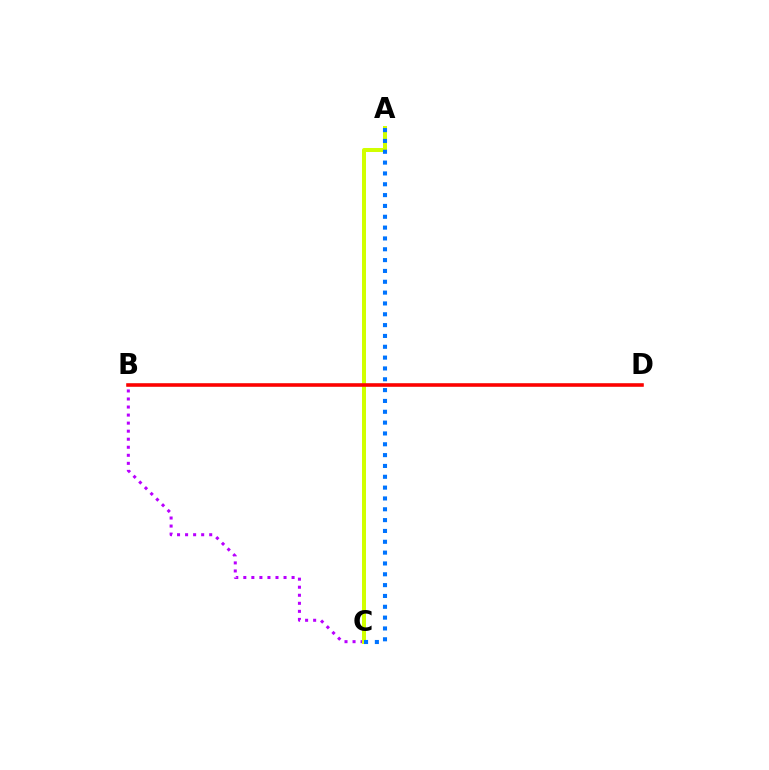{('B', 'D'): [{'color': '#00ff5c', 'line_style': 'solid', 'thickness': 1.64}, {'color': '#ff0000', 'line_style': 'solid', 'thickness': 2.56}], ('B', 'C'): [{'color': '#b900ff', 'line_style': 'dotted', 'thickness': 2.19}], ('A', 'C'): [{'color': '#d1ff00', 'line_style': 'solid', 'thickness': 2.89}, {'color': '#0074ff', 'line_style': 'dotted', 'thickness': 2.94}]}